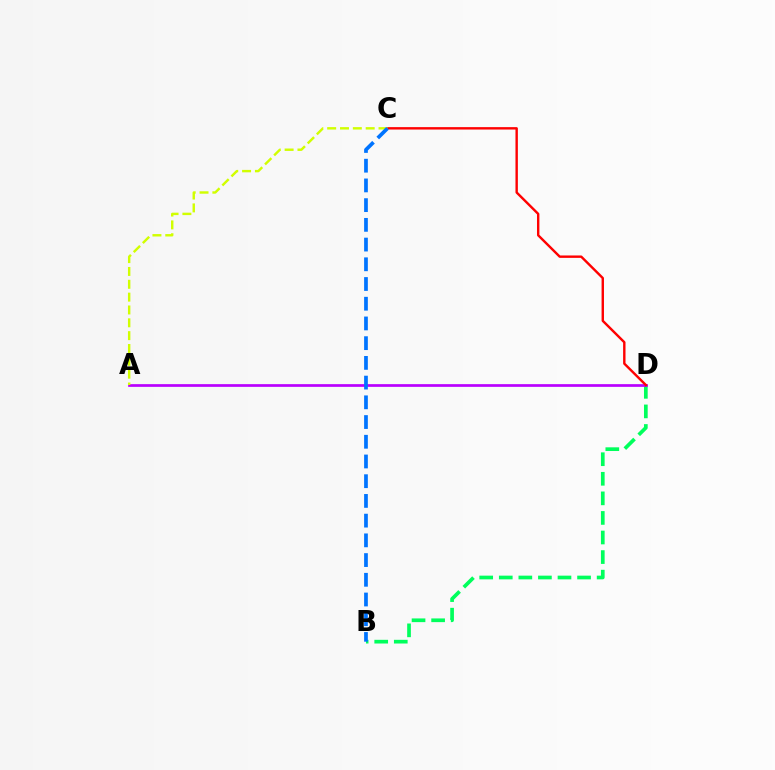{('B', 'D'): [{'color': '#00ff5c', 'line_style': 'dashed', 'thickness': 2.66}], ('A', 'D'): [{'color': '#b900ff', 'line_style': 'solid', 'thickness': 1.95}], ('C', 'D'): [{'color': '#ff0000', 'line_style': 'solid', 'thickness': 1.73}], ('A', 'C'): [{'color': '#d1ff00', 'line_style': 'dashed', 'thickness': 1.74}], ('B', 'C'): [{'color': '#0074ff', 'line_style': 'dashed', 'thickness': 2.68}]}